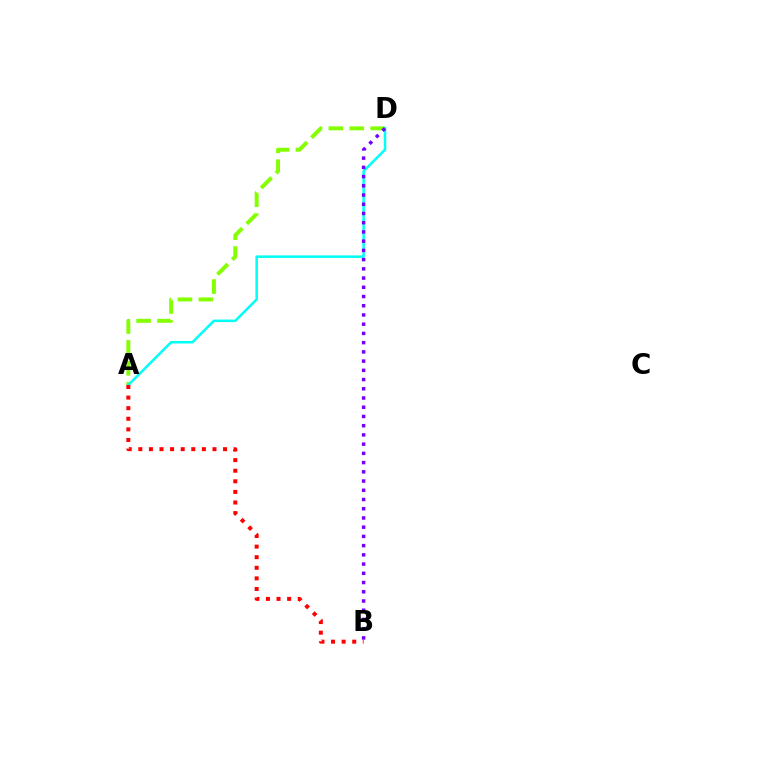{('A', 'D'): [{'color': '#84ff00', 'line_style': 'dashed', 'thickness': 2.84}, {'color': '#00fff6', 'line_style': 'solid', 'thickness': 1.82}], ('A', 'B'): [{'color': '#ff0000', 'line_style': 'dotted', 'thickness': 2.88}], ('B', 'D'): [{'color': '#7200ff', 'line_style': 'dotted', 'thickness': 2.51}]}